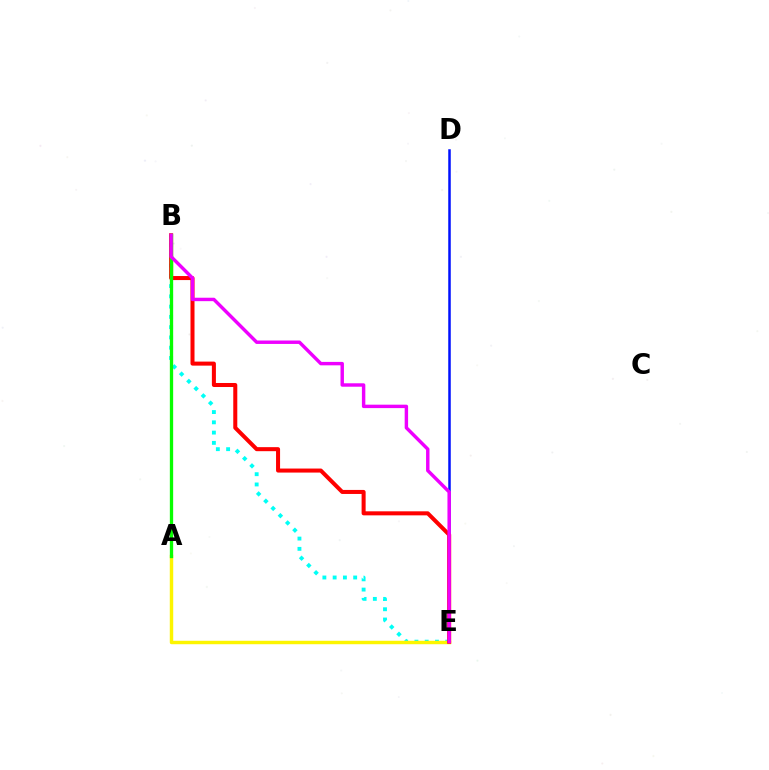{('B', 'E'): [{'color': '#00fff6', 'line_style': 'dotted', 'thickness': 2.79}, {'color': '#ff0000', 'line_style': 'solid', 'thickness': 2.9}, {'color': '#ee00ff', 'line_style': 'solid', 'thickness': 2.47}], ('D', 'E'): [{'color': '#0010ff', 'line_style': 'solid', 'thickness': 1.81}], ('A', 'E'): [{'color': '#fcf500', 'line_style': 'solid', 'thickness': 2.47}], ('A', 'B'): [{'color': '#08ff00', 'line_style': 'solid', 'thickness': 2.38}]}